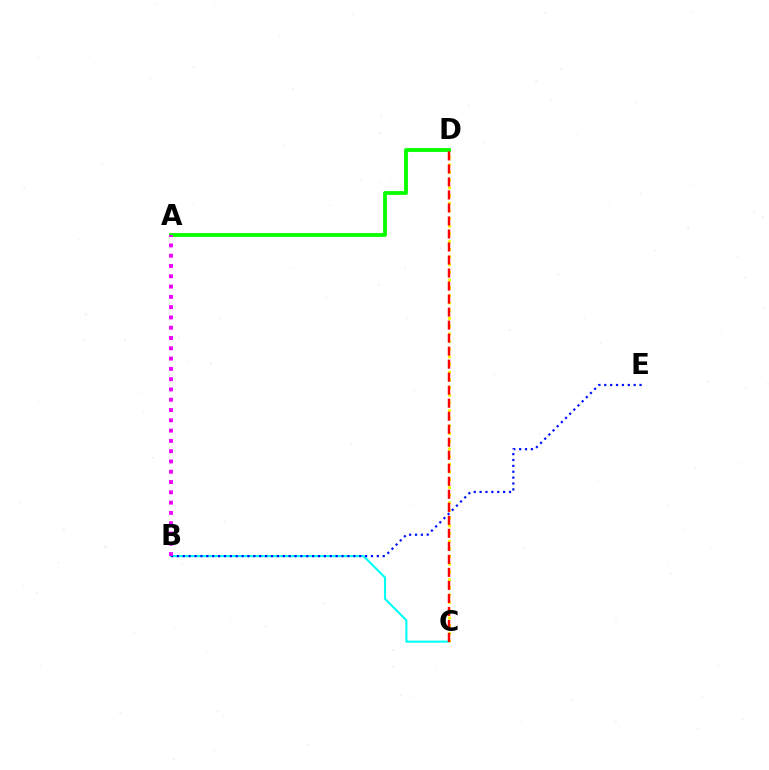{('B', 'C'): [{'color': '#00fff6', 'line_style': 'solid', 'thickness': 1.51}], ('B', 'E'): [{'color': '#0010ff', 'line_style': 'dotted', 'thickness': 1.6}], ('C', 'D'): [{'color': '#fcf500', 'line_style': 'dotted', 'thickness': 2.09}, {'color': '#ff0000', 'line_style': 'dashed', 'thickness': 1.77}], ('A', 'D'): [{'color': '#08ff00', 'line_style': 'solid', 'thickness': 2.76}], ('A', 'B'): [{'color': '#ee00ff', 'line_style': 'dotted', 'thickness': 2.8}]}